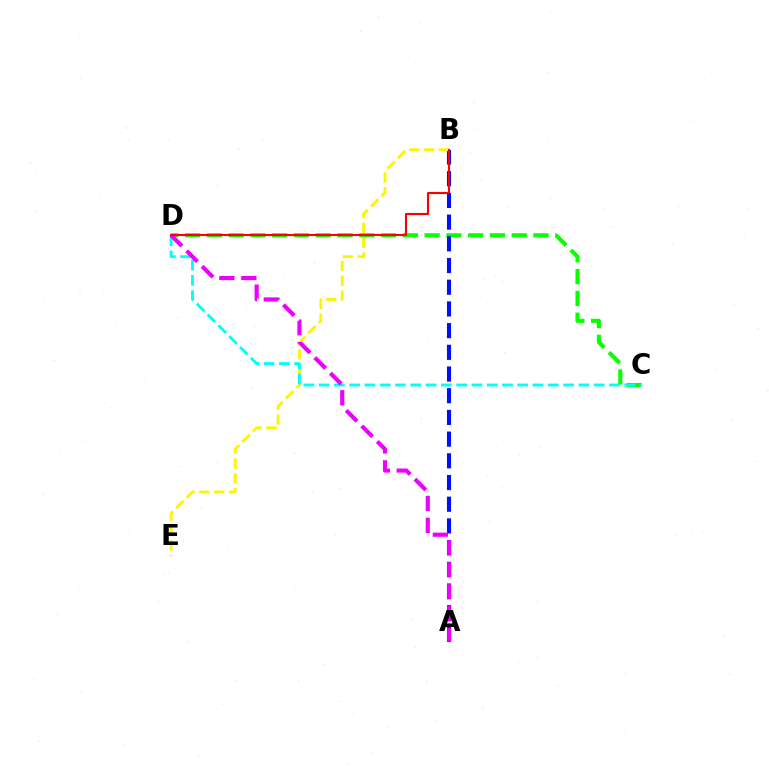{('C', 'D'): [{'color': '#08ff00', 'line_style': 'dashed', 'thickness': 2.96}, {'color': '#00fff6', 'line_style': 'dashed', 'thickness': 2.08}], ('A', 'B'): [{'color': '#0010ff', 'line_style': 'dashed', 'thickness': 2.95}], ('B', 'E'): [{'color': '#fcf500', 'line_style': 'dashed', 'thickness': 2.02}], ('A', 'D'): [{'color': '#ee00ff', 'line_style': 'dashed', 'thickness': 2.98}], ('B', 'D'): [{'color': '#ff0000', 'line_style': 'solid', 'thickness': 1.52}]}